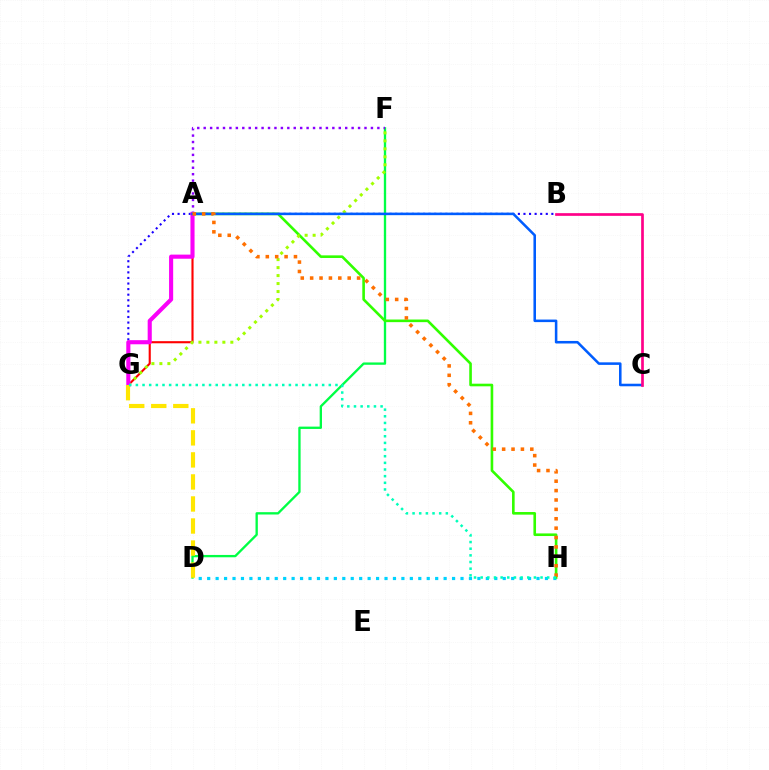{('D', 'H'): [{'color': '#00d3ff', 'line_style': 'dotted', 'thickness': 2.29}], ('B', 'G'): [{'color': '#1900ff', 'line_style': 'dotted', 'thickness': 1.52}], ('D', 'F'): [{'color': '#00ff45', 'line_style': 'solid', 'thickness': 1.68}], ('A', 'G'): [{'color': '#ff0000', 'line_style': 'solid', 'thickness': 1.53}, {'color': '#fa00f9', 'line_style': 'solid', 'thickness': 2.96}], ('A', 'H'): [{'color': '#31ff00', 'line_style': 'solid', 'thickness': 1.89}, {'color': '#ff7000', 'line_style': 'dotted', 'thickness': 2.55}], ('A', 'F'): [{'color': '#8a00ff', 'line_style': 'dotted', 'thickness': 1.75}], ('F', 'G'): [{'color': '#a2ff00', 'line_style': 'dotted', 'thickness': 2.17}], ('D', 'G'): [{'color': '#ffe600', 'line_style': 'dashed', 'thickness': 2.99}], ('A', 'C'): [{'color': '#005dff', 'line_style': 'solid', 'thickness': 1.84}], ('B', 'C'): [{'color': '#ff0088', 'line_style': 'solid', 'thickness': 1.94}], ('G', 'H'): [{'color': '#00ffbb', 'line_style': 'dotted', 'thickness': 1.81}]}